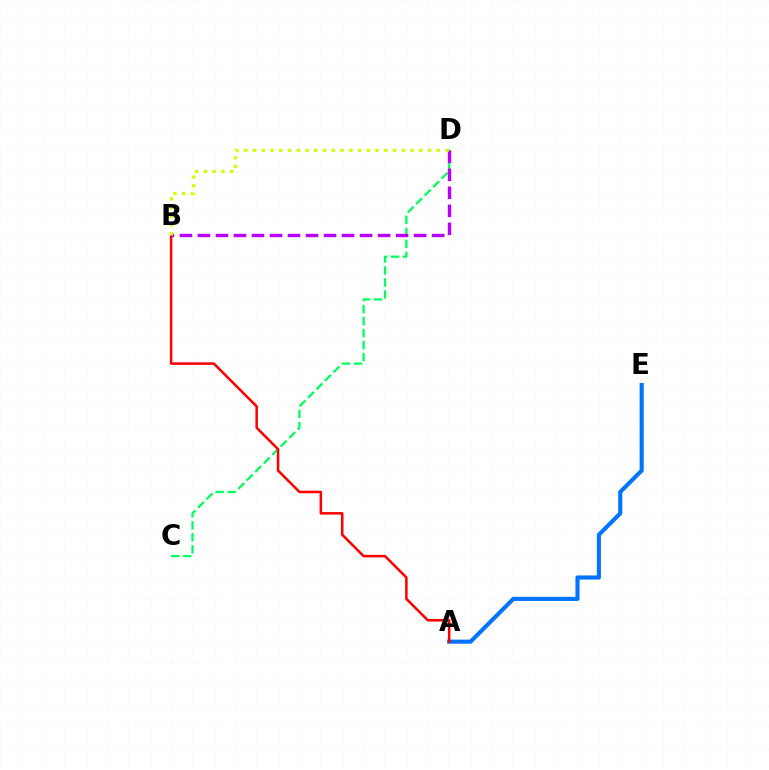{('C', 'D'): [{'color': '#00ff5c', 'line_style': 'dashed', 'thickness': 1.63}], ('A', 'E'): [{'color': '#0074ff', 'line_style': 'solid', 'thickness': 2.96}], ('A', 'B'): [{'color': '#ff0000', 'line_style': 'solid', 'thickness': 1.82}], ('B', 'D'): [{'color': '#b900ff', 'line_style': 'dashed', 'thickness': 2.45}, {'color': '#d1ff00', 'line_style': 'dotted', 'thickness': 2.38}]}